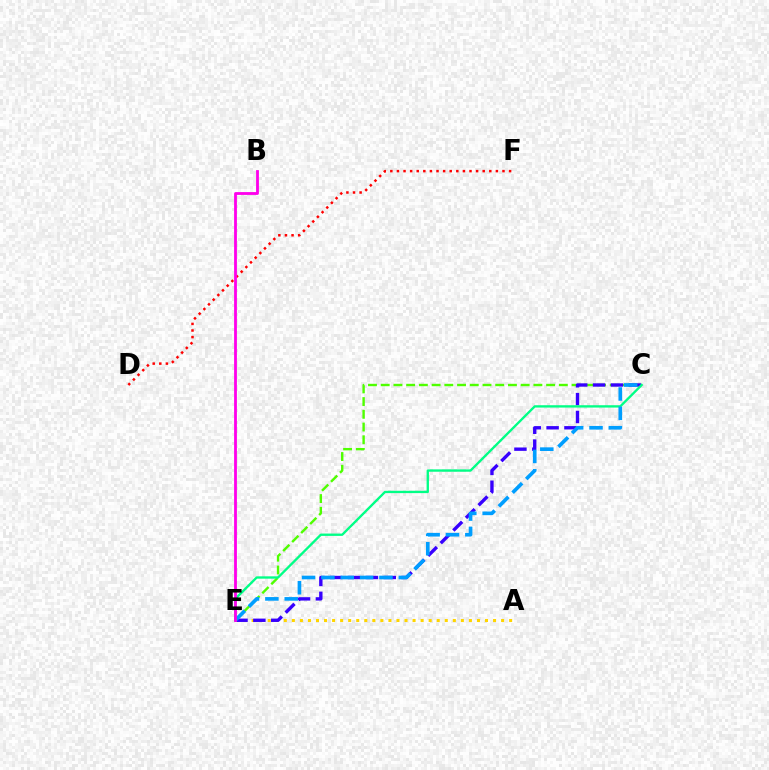{('D', 'F'): [{'color': '#ff0000', 'line_style': 'dotted', 'thickness': 1.79}], ('A', 'E'): [{'color': '#ffd500', 'line_style': 'dotted', 'thickness': 2.19}], ('C', 'E'): [{'color': '#4fff00', 'line_style': 'dashed', 'thickness': 1.73}, {'color': '#3700ff', 'line_style': 'dashed', 'thickness': 2.42}, {'color': '#00ff86', 'line_style': 'solid', 'thickness': 1.69}, {'color': '#009eff', 'line_style': 'dashed', 'thickness': 2.63}], ('B', 'E'): [{'color': '#ff00ed', 'line_style': 'solid', 'thickness': 2.02}]}